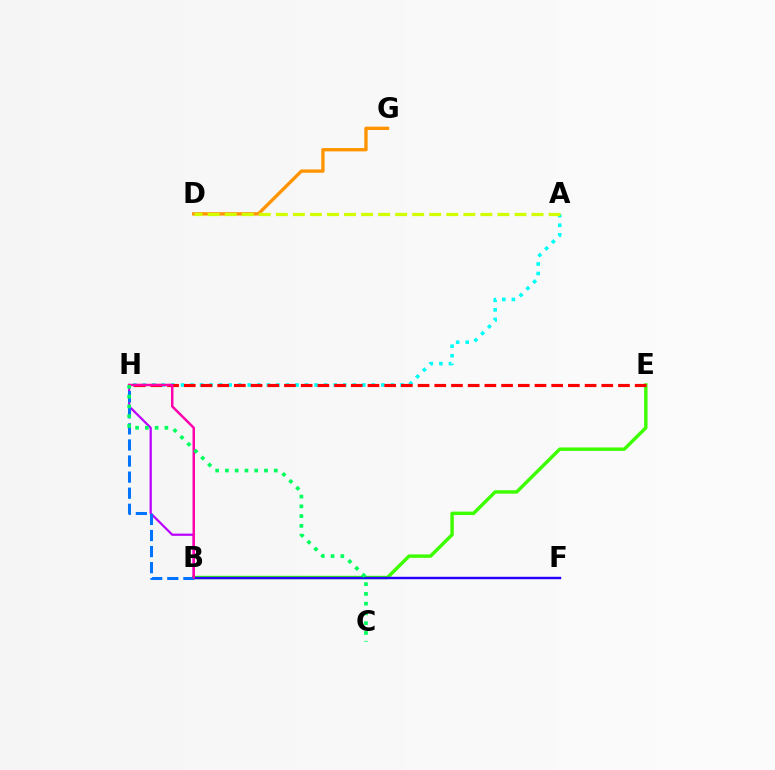{('B', 'E'): [{'color': '#3dff00', 'line_style': 'solid', 'thickness': 2.47}], ('D', 'G'): [{'color': '#ff9400', 'line_style': 'solid', 'thickness': 2.4}], ('B', 'H'): [{'color': '#b900ff', 'line_style': 'solid', 'thickness': 1.6}, {'color': '#0074ff', 'line_style': 'dashed', 'thickness': 2.18}, {'color': '#ff00ac', 'line_style': 'solid', 'thickness': 1.78}], ('A', 'H'): [{'color': '#00fff6', 'line_style': 'dotted', 'thickness': 2.59}], ('B', 'F'): [{'color': '#2500ff', 'line_style': 'solid', 'thickness': 1.74}], ('A', 'D'): [{'color': '#d1ff00', 'line_style': 'dashed', 'thickness': 2.32}], ('E', 'H'): [{'color': '#ff0000', 'line_style': 'dashed', 'thickness': 2.27}], ('C', 'H'): [{'color': '#00ff5c', 'line_style': 'dotted', 'thickness': 2.65}]}